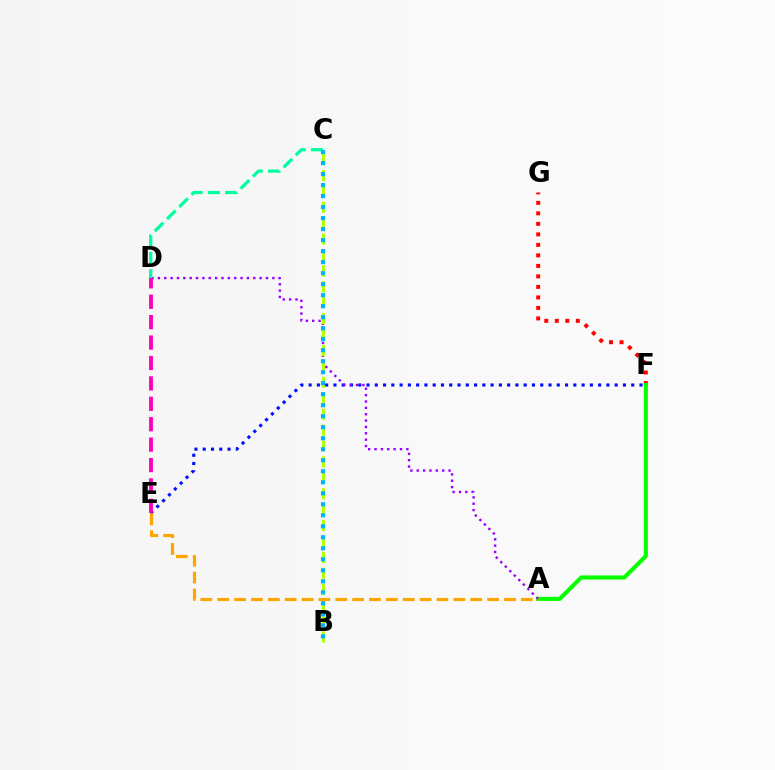{('F', 'G'): [{'color': '#ff0000', 'line_style': 'dotted', 'thickness': 2.85}], ('A', 'F'): [{'color': '#08ff00', 'line_style': 'solid', 'thickness': 2.95}], ('E', 'F'): [{'color': '#0010ff', 'line_style': 'dotted', 'thickness': 2.25}], ('A', 'D'): [{'color': '#9b00ff', 'line_style': 'dotted', 'thickness': 1.73}], ('B', 'C'): [{'color': '#b3ff00', 'line_style': 'dashed', 'thickness': 2.16}, {'color': '#00b5ff', 'line_style': 'dotted', 'thickness': 2.99}], ('C', 'D'): [{'color': '#00ff9d', 'line_style': 'dashed', 'thickness': 2.34}], ('A', 'E'): [{'color': '#ffa500', 'line_style': 'dashed', 'thickness': 2.29}], ('D', 'E'): [{'color': '#ff00bd', 'line_style': 'dashed', 'thickness': 2.77}]}